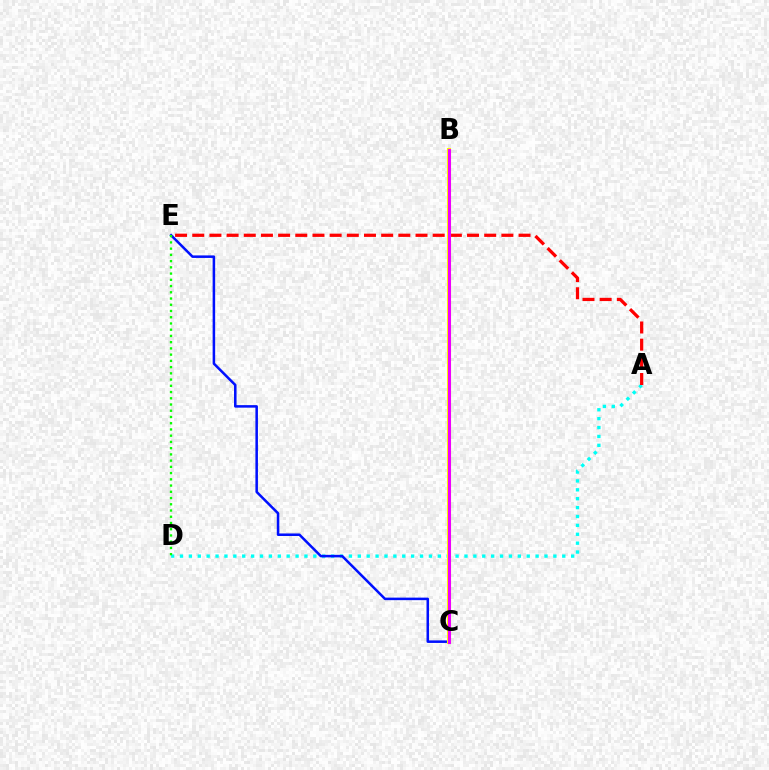{('A', 'D'): [{'color': '#00fff6', 'line_style': 'dotted', 'thickness': 2.42}], ('C', 'E'): [{'color': '#0010ff', 'line_style': 'solid', 'thickness': 1.82}], ('A', 'E'): [{'color': '#ff0000', 'line_style': 'dashed', 'thickness': 2.33}], ('B', 'C'): [{'color': '#fcf500', 'line_style': 'solid', 'thickness': 2.95}, {'color': '#ee00ff', 'line_style': 'solid', 'thickness': 2.18}], ('D', 'E'): [{'color': '#08ff00', 'line_style': 'dotted', 'thickness': 1.69}]}